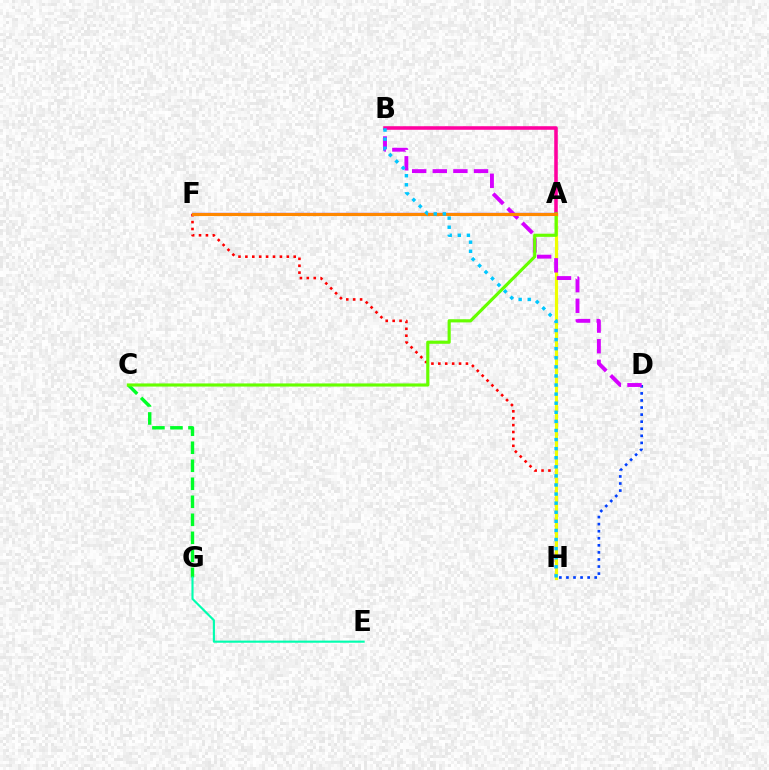{('C', 'G'): [{'color': '#00ff27', 'line_style': 'dashed', 'thickness': 2.45}], ('F', 'H'): [{'color': '#ff0000', 'line_style': 'dotted', 'thickness': 1.88}], ('A', 'F'): [{'color': '#4f00ff', 'line_style': 'solid', 'thickness': 1.61}, {'color': '#ff8800', 'line_style': 'solid', 'thickness': 2.24}], ('D', 'H'): [{'color': '#003fff', 'line_style': 'dotted', 'thickness': 1.92}], ('A', 'H'): [{'color': '#eeff00', 'line_style': 'solid', 'thickness': 2.27}], ('A', 'B'): [{'color': '#ff00a0', 'line_style': 'solid', 'thickness': 2.56}], ('E', 'G'): [{'color': '#00ffaf', 'line_style': 'solid', 'thickness': 1.54}], ('B', 'D'): [{'color': '#d600ff', 'line_style': 'dashed', 'thickness': 2.8}], ('A', 'C'): [{'color': '#66ff00', 'line_style': 'solid', 'thickness': 2.26}], ('B', 'H'): [{'color': '#00c7ff', 'line_style': 'dotted', 'thickness': 2.47}]}